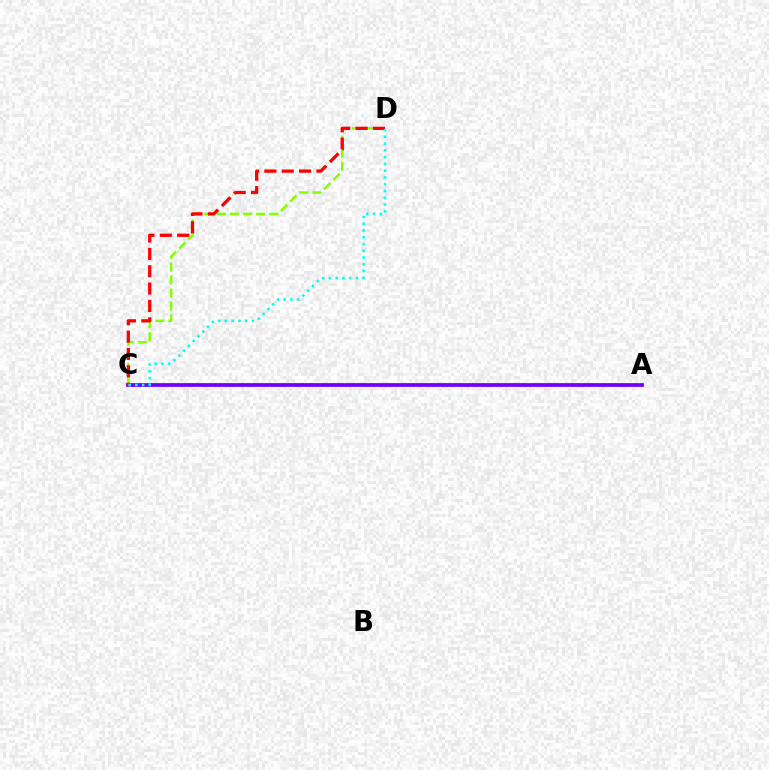{('A', 'C'): [{'color': '#7200ff', 'line_style': 'solid', 'thickness': 2.7}], ('C', 'D'): [{'color': '#84ff00', 'line_style': 'dashed', 'thickness': 1.77}, {'color': '#ff0000', 'line_style': 'dashed', 'thickness': 2.36}, {'color': '#00fff6', 'line_style': 'dotted', 'thickness': 1.84}]}